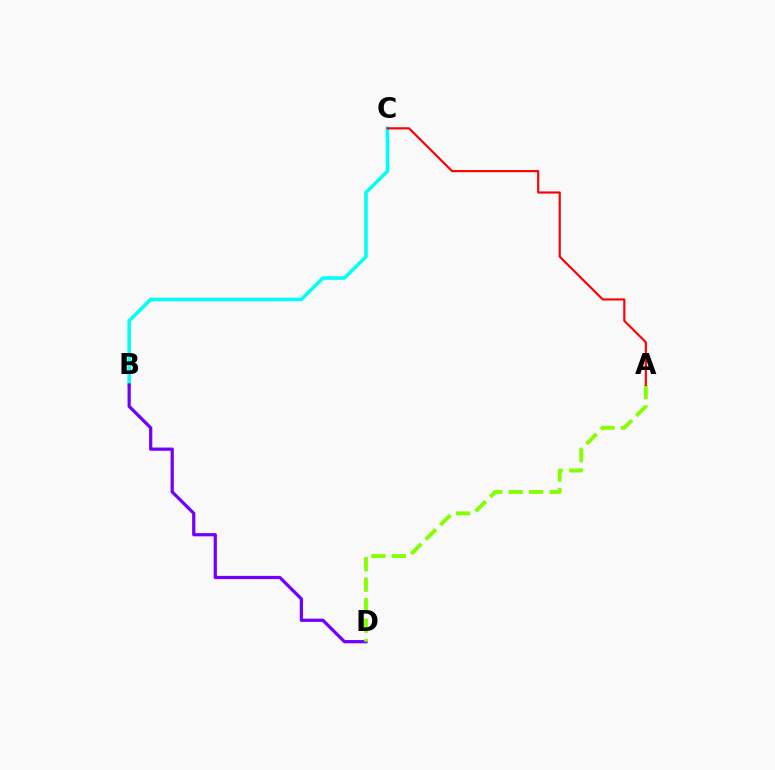{('B', 'C'): [{'color': '#00fff6', 'line_style': 'solid', 'thickness': 2.57}], ('B', 'D'): [{'color': '#7200ff', 'line_style': 'solid', 'thickness': 2.33}], ('A', 'D'): [{'color': '#84ff00', 'line_style': 'dashed', 'thickness': 2.78}], ('A', 'C'): [{'color': '#ff0000', 'line_style': 'solid', 'thickness': 1.55}]}